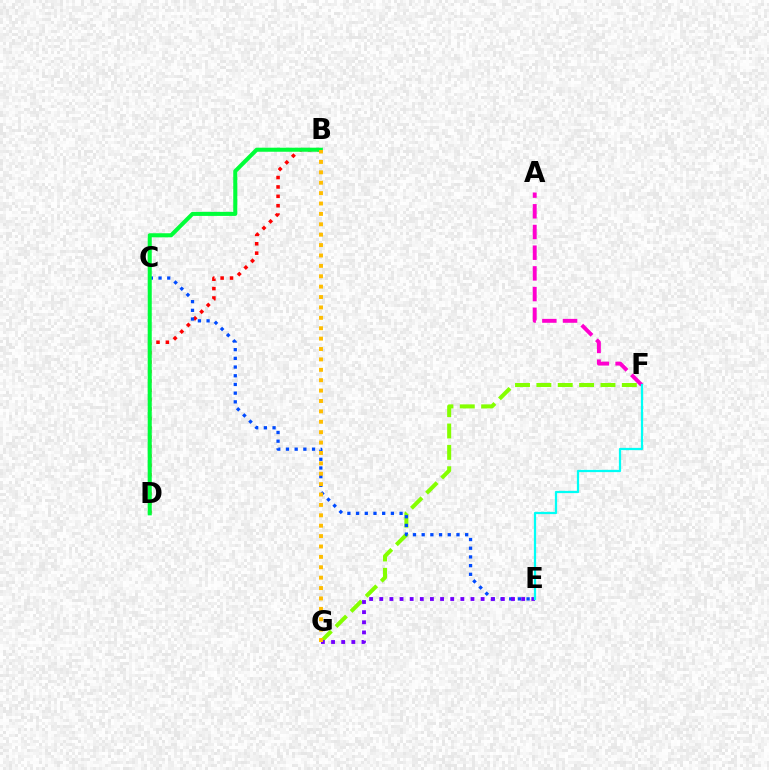{('A', 'F'): [{'color': '#ff00cf', 'line_style': 'dashed', 'thickness': 2.81}], ('F', 'G'): [{'color': '#84ff00', 'line_style': 'dashed', 'thickness': 2.9}], ('B', 'D'): [{'color': '#ff0000', 'line_style': 'dotted', 'thickness': 2.55}, {'color': '#00ff39', 'line_style': 'solid', 'thickness': 2.92}], ('C', 'E'): [{'color': '#004bff', 'line_style': 'dotted', 'thickness': 2.36}], ('E', 'G'): [{'color': '#7200ff', 'line_style': 'dotted', 'thickness': 2.75}], ('B', 'G'): [{'color': '#ffbd00', 'line_style': 'dotted', 'thickness': 2.82}], ('E', 'F'): [{'color': '#00fff6', 'line_style': 'solid', 'thickness': 1.61}]}